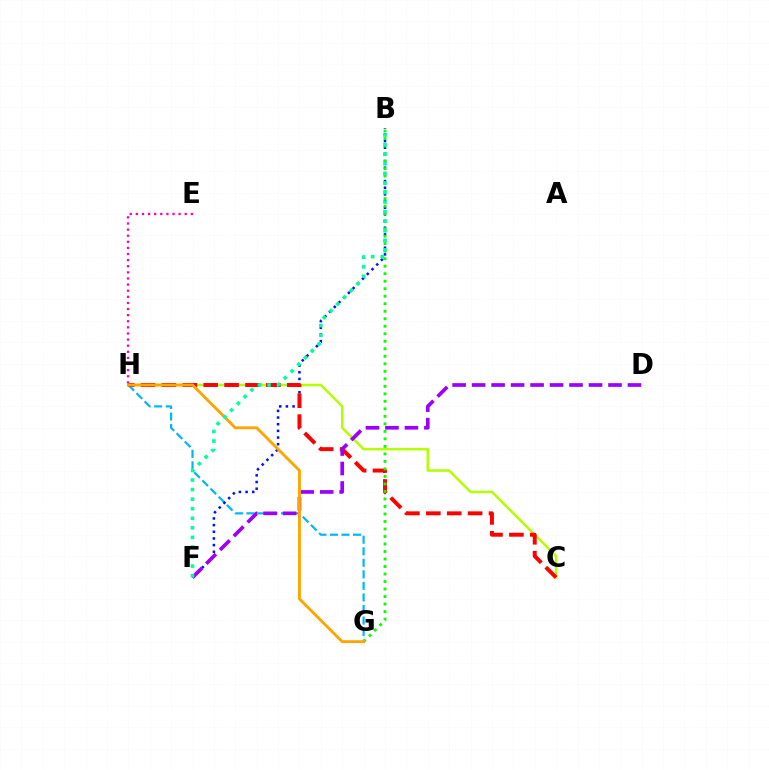{('G', 'H'): [{'color': '#00b5ff', 'line_style': 'dashed', 'thickness': 1.57}, {'color': '#ffa500', 'line_style': 'solid', 'thickness': 2.06}], ('C', 'H'): [{'color': '#b3ff00', 'line_style': 'solid', 'thickness': 1.79}, {'color': '#ff0000', 'line_style': 'dashed', 'thickness': 2.84}], ('B', 'F'): [{'color': '#0010ff', 'line_style': 'dotted', 'thickness': 1.81}, {'color': '#00ff9d', 'line_style': 'dotted', 'thickness': 2.6}], ('E', 'H'): [{'color': '#ff00bd', 'line_style': 'dotted', 'thickness': 1.66}], ('B', 'G'): [{'color': '#08ff00', 'line_style': 'dotted', 'thickness': 2.04}], ('D', 'F'): [{'color': '#9b00ff', 'line_style': 'dashed', 'thickness': 2.65}]}